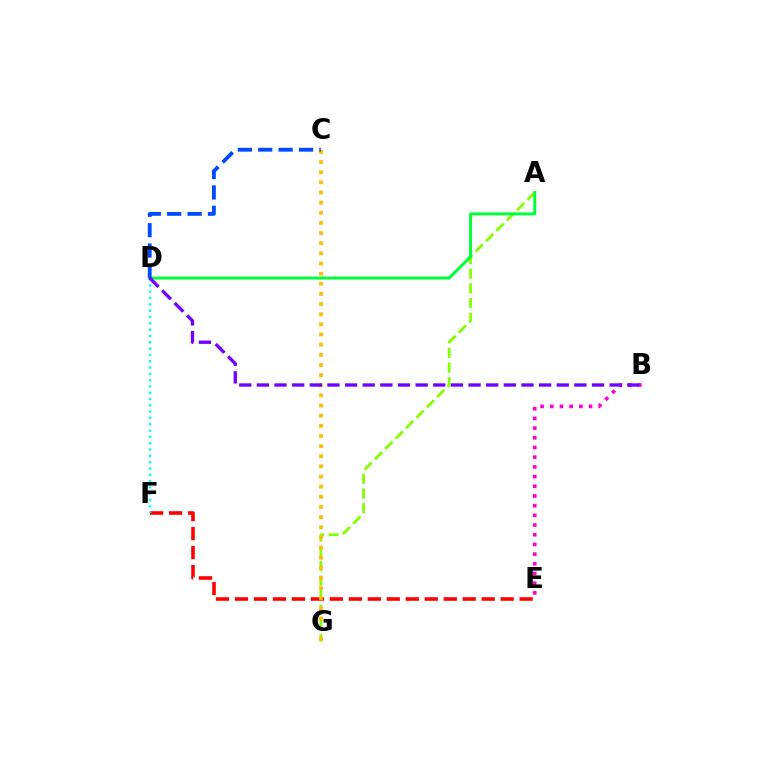{('A', 'G'): [{'color': '#84ff00', 'line_style': 'dashed', 'thickness': 1.99}], ('B', 'E'): [{'color': '#ff00cf', 'line_style': 'dotted', 'thickness': 2.63}], ('E', 'F'): [{'color': '#ff0000', 'line_style': 'dashed', 'thickness': 2.58}], ('D', 'F'): [{'color': '#00fff6', 'line_style': 'dotted', 'thickness': 1.71}], ('A', 'D'): [{'color': '#00ff39', 'line_style': 'solid', 'thickness': 2.13}], ('C', 'G'): [{'color': '#ffbd00', 'line_style': 'dotted', 'thickness': 2.76}], ('C', 'D'): [{'color': '#004bff', 'line_style': 'dashed', 'thickness': 2.77}], ('B', 'D'): [{'color': '#7200ff', 'line_style': 'dashed', 'thickness': 2.4}]}